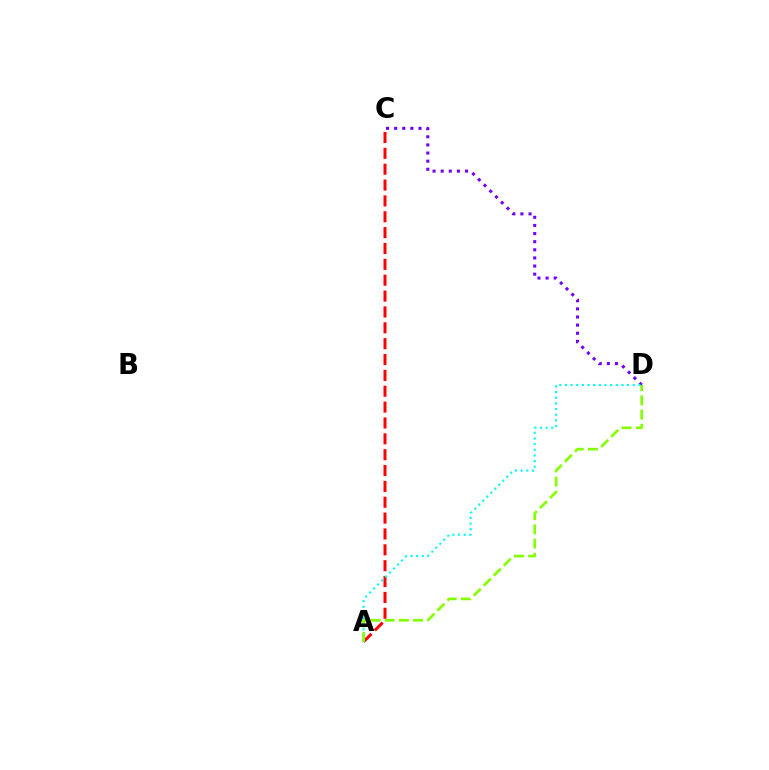{('A', 'C'): [{'color': '#ff0000', 'line_style': 'dashed', 'thickness': 2.15}], ('C', 'D'): [{'color': '#7200ff', 'line_style': 'dotted', 'thickness': 2.21}], ('A', 'D'): [{'color': '#00fff6', 'line_style': 'dotted', 'thickness': 1.53}, {'color': '#84ff00', 'line_style': 'dashed', 'thickness': 1.92}]}